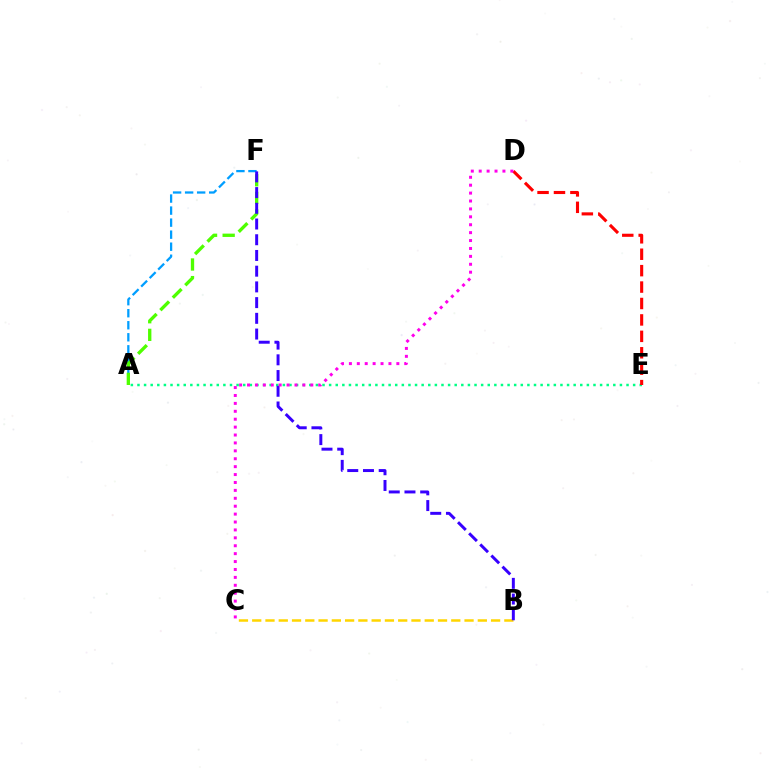{('A', 'F'): [{'color': '#009eff', 'line_style': 'dashed', 'thickness': 1.63}, {'color': '#4fff00', 'line_style': 'dashed', 'thickness': 2.39}], ('A', 'E'): [{'color': '#00ff86', 'line_style': 'dotted', 'thickness': 1.8}], ('D', 'E'): [{'color': '#ff0000', 'line_style': 'dashed', 'thickness': 2.23}], ('B', 'C'): [{'color': '#ffd500', 'line_style': 'dashed', 'thickness': 1.8}], ('B', 'F'): [{'color': '#3700ff', 'line_style': 'dashed', 'thickness': 2.14}], ('C', 'D'): [{'color': '#ff00ed', 'line_style': 'dotted', 'thickness': 2.15}]}